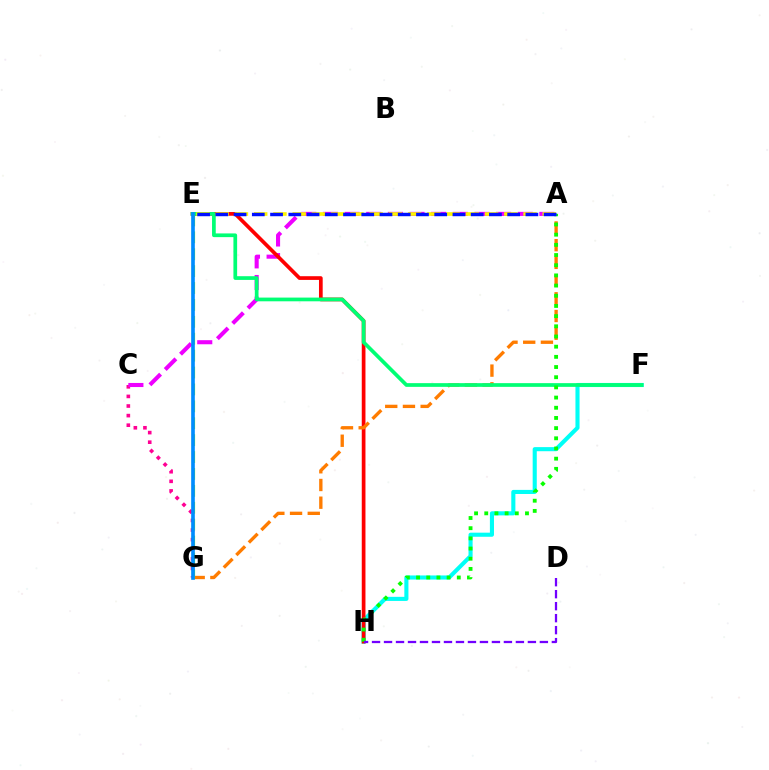{('F', 'H'): [{'color': '#00fff6', 'line_style': 'solid', 'thickness': 2.95}], ('C', 'G'): [{'color': '#ff0094', 'line_style': 'dotted', 'thickness': 2.61}], ('A', 'C'): [{'color': '#ee00ff', 'line_style': 'dashed', 'thickness': 2.94}], ('E', 'H'): [{'color': '#ff0000', 'line_style': 'solid', 'thickness': 2.67}], ('A', 'G'): [{'color': '#ff7c00', 'line_style': 'dashed', 'thickness': 2.41}], ('E', 'F'): [{'color': '#00ff74', 'line_style': 'solid', 'thickness': 2.67}], ('A', 'E'): [{'color': '#fcf500', 'line_style': 'dashed', 'thickness': 2.61}, {'color': '#0010ff', 'line_style': 'dashed', 'thickness': 2.48}], ('A', 'H'): [{'color': '#08ff00', 'line_style': 'dotted', 'thickness': 2.77}], ('E', 'G'): [{'color': '#84ff00', 'line_style': 'dashed', 'thickness': 2.3}, {'color': '#008cff', 'line_style': 'solid', 'thickness': 2.62}], ('D', 'H'): [{'color': '#7200ff', 'line_style': 'dashed', 'thickness': 1.63}]}